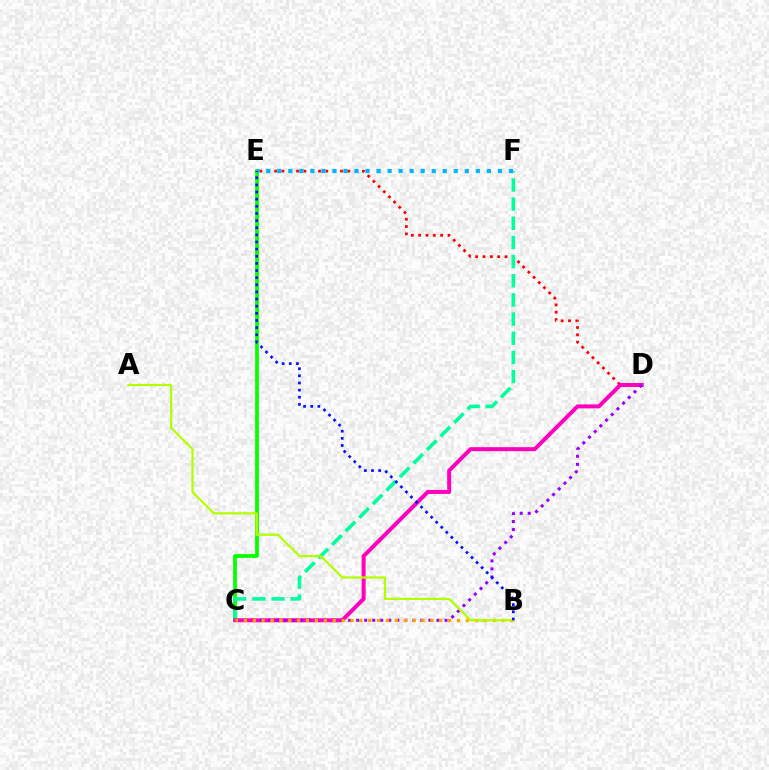{('D', 'E'): [{'color': '#ff0000', 'line_style': 'dotted', 'thickness': 1.99}], ('C', 'E'): [{'color': '#08ff00', 'line_style': 'solid', 'thickness': 2.71}], ('C', 'F'): [{'color': '#00ff9d', 'line_style': 'dashed', 'thickness': 2.6}], ('C', 'D'): [{'color': '#ff00bd', 'line_style': 'solid', 'thickness': 2.87}, {'color': '#9b00ff', 'line_style': 'dotted', 'thickness': 2.18}], ('E', 'F'): [{'color': '#00b5ff', 'line_style': 'dotted', 'thickness': 3.0}], ('B', 'C'): [{'color': '#ffa500', 'line_style': 'dotted', 'thickness': 2.41}], ('A', 'B'): [{'color': '#b3ff00', 'line_style': 'solid', 'thickness': 1.61}], ('B', 'E'): [{'color': '#0010ff', 'line_style': 'dotted', 'thickness': 1.94}]}